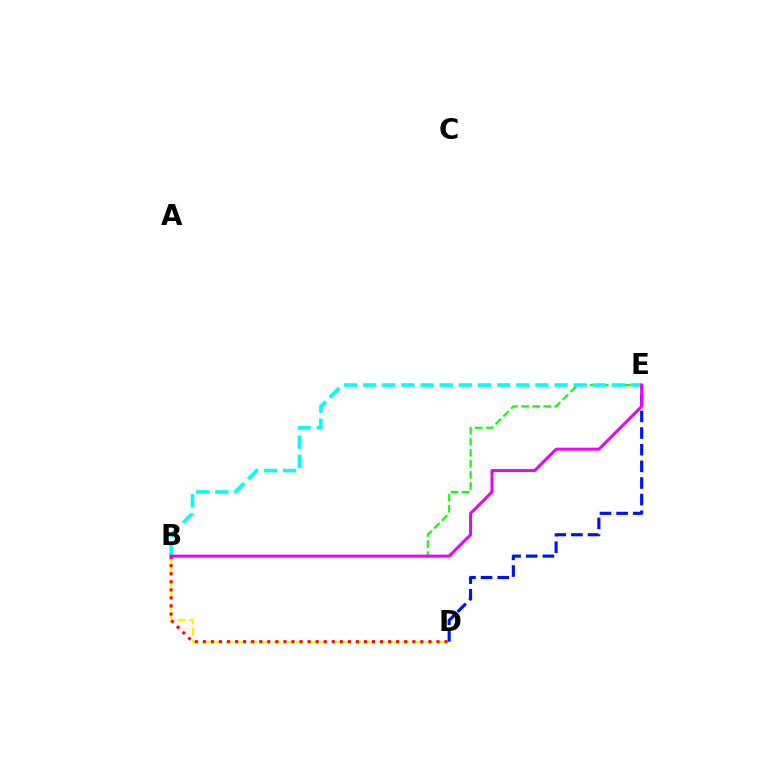{('B', 'D'): [{'color': '#fcf500', 'line_style': 'dashed', 'thickness': 1.59}, {'color': '#ff0000', 'line_style': 'dotted', 'thickness': 2.19}], ('B', 'E'): [{'color': '#08ff00', 'line_style': 'dashed', 'thickness': 1.5}, {'color': '#00fff6', 'line_style': 'dashed', 'thickness': 2.6}, {'color': '#ee00ff', 'line_style': 'solid', 'thickness': 2.15}], ('D', 'E'): [{'color': '#0010ff', 'line_style': 'dashed', 'thickness': 2.26}]}